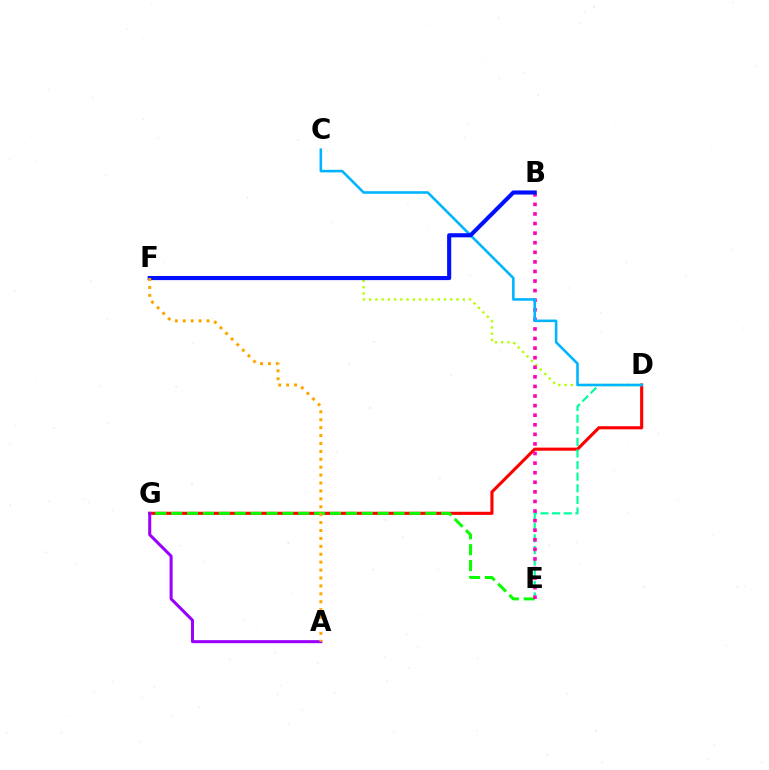{('D', 'G'): [{'color': '#ff0000', 'line_style': 'solid', 'thickness': 2.24}], ('E', 'G'): [{'color': '#08ff00', 'line_style': 'dashed', 'thickness': 2.16}], ('A', 'G'): [{'color': '#9b00ff', 'line_style': 'solid', 'thickness': 2.18}], ('D', 'E'): [{'color': '#00ff9d', 'line_style': 'dashed', 'thickness': 1.58}], ('D', 'F'): [{'color': '#b3ff00', 'line_style': 'dotted', 'thickness': 1.7}], ('B', 'E'): [{'color': '#ff00bd', 'line_style': 'dotted', 'thickness': 2.6}], ('C', 'D'): [{'color': '#00b5ff', 'line_style': 'solid', 'thickness': 1.85}], ('B', 'F'): [{'color': '#0010ff', 'line_style': 'solid', 'thickness': 2.96}], ('A', 'F'): [{'color': '#ffa500', 'line_style': 'dotted', 'thickness': 2.15}]}